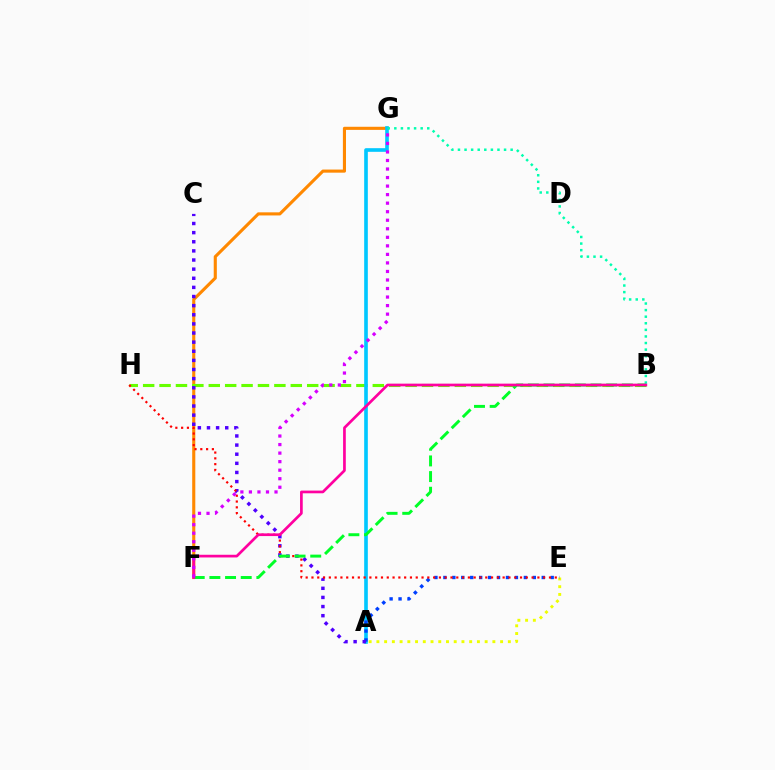{('A', 'E'): [{'color': '#eeff00', 'line_style': 'dotted', 'thickness': 2.1}, {'color': '#003fff', 'line_style': 'dotted', 'thickness': 2.43}], ('F', 'G'): [{'color': '#ff8800', 'line_style': 'solid', 'thickness': 2.23}, {'color': '#d600ff', 'line_style': 'dotted', 'thickness': 2.32}], ('B', 'H'): [{'color': '#66ff00', 'line_style': 'dashed', 'thickness': 2.23}], ('A', 'G'): [{'color': '#00c7ff', 'line_style': 'solid', 'thickness': 2.62}], ('B', 'G'): [{'color': '#00ffaf', 'line_style': 'dotted', 'thickness': 1.79}], ('A', 'C'): [{'color': '#4f00ff', 'line_style': 'dotted', 'thickness': 2.48}], ('E', 'H'): [{'color': '#ff0000', 'line_style': 'dotted', 'thickness': 1.57}], ('B', 'F'): [{'color': '#00ff27', 'line_style': 'dashed', 'thickness': 2.13}, {'color': '#ff00a0', 'line_style': 'solid', 'thickness': 1.94}]}